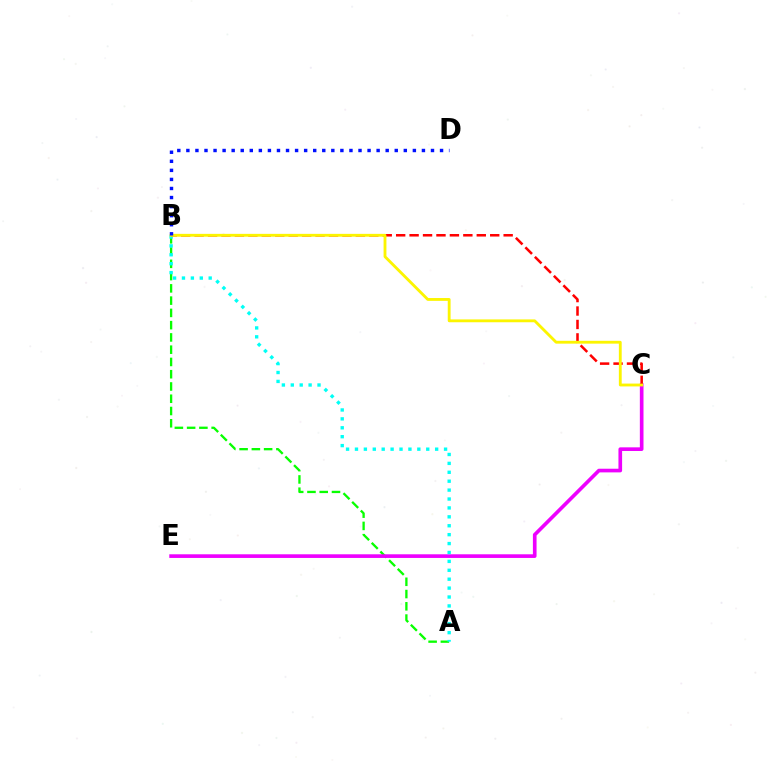{('A', 'B'): [{'color': '#08ff00', 'line_style': 'dashed', 'thickness': 1.67}, {'color': '#00fff6', 'line_style': 'dotted', 'thickness': 2.42}], ('C', 'E'): [{'color': '#ee00ff', 'line_style': 'solid', 'thickness': 2.63}], ('B', 'C'): [{'color': '#ff0000', 'line_style': 'dashed', 'thickness': 1.83}, {'color': '#fcf500', 'line_style': 'solid', 'thickness': 2.04}], ('B', 'D'): [{'color': '#0010ff', 'line_style': 'dotted', 'thickness': 2.46}]}